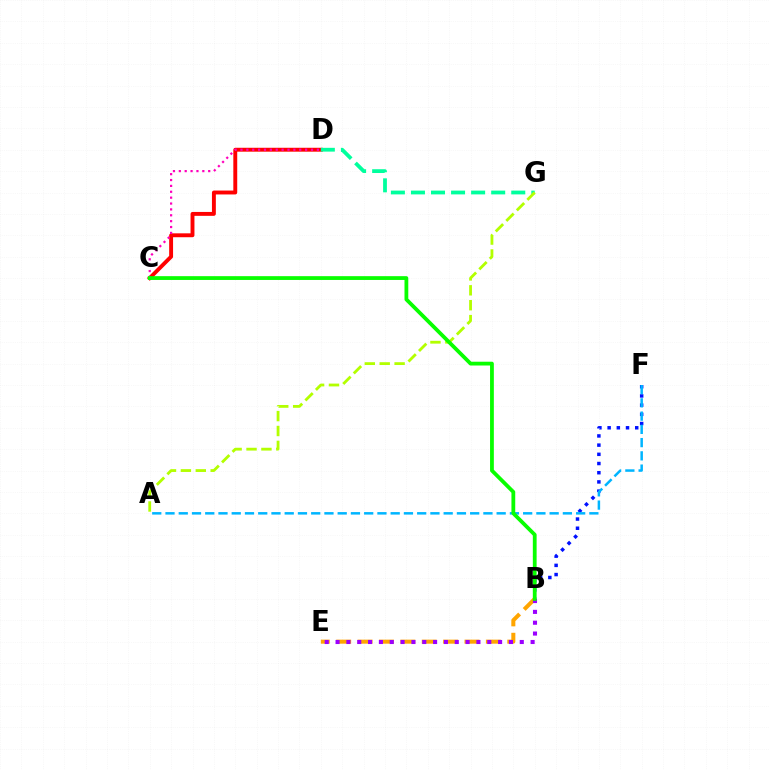{('B', 'F'): [{'color': '#0010ff', 'line_style': 'dotted', 'thickness': 2.5}], ('C', 'D'): [{'color': '#ff0000', 'line_style': 'solid', 'thickness': 2.81}, {'color': '#ff00bd', 'line_style': 'dotted', 'thickness': 1.6}], ('A', 'F'): [{'color': '#00b5ff', 'line_style': 'dashed', 'thickness': 1.8}], ('D', 'G'): [{'color': '#00ff9d', 'line_style': 'dashed', 'thickness': 2.73}], ('A', 'G'): [{'color': '#b3ff00', 'line_style': 'dashed', 'thickness': 2.02}], ('B', 'E'): [{'color': '#ffa500', 'line_style': 'dashed', 'thickness': 2.9}, {'color': '#9b00ff', 'line_style': 'dotted', 'thickness': 2.94}], ('B', 'C'): [{'color': '#08ff00', 'line_style': 'solid', 'thickness': 2.73}]}